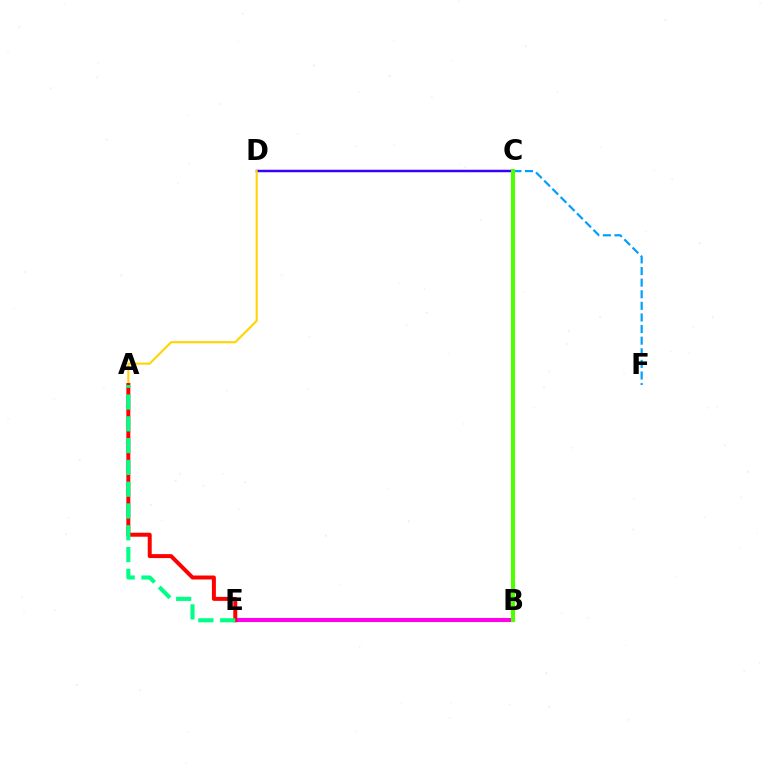{('C', 'F'): [{'color': '#009eff', 'line_style': 'dashed', 'thickness': 1.58}], ('C', 'D'): [{'color': '#3700ff', 'line_style': 'solid', 'thickness': 1.79}], ('B', 'E'): [{'color': '#ff00ed', 'line_style': 'solid', 'thickness': 2.93}], ('A', 'D'): [{'color': '#ffd500', 'line_style': 'solid', 'thickness': 1.51}], ('A', 'E'): [{'color': '#ff0000', 'line_style': 'solid', 'thickness': 2.86}, {'color': '#00ff86', 'line_style': 'dashed', 'thickness': 2.96}], ('B', 'C'): [{'color': '#4fff00', 'line_style': 'solid', 'thickness': 2.96}]}